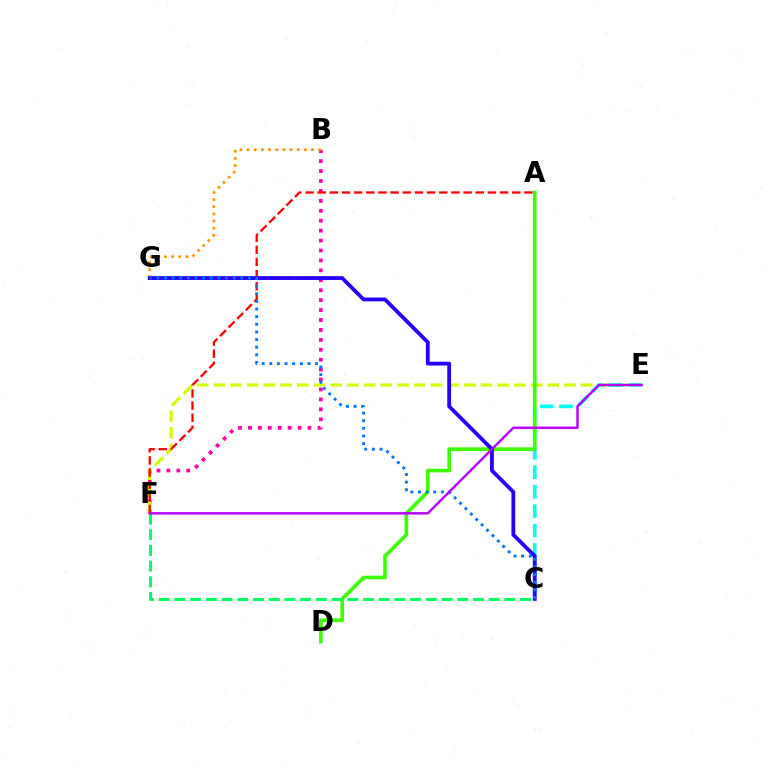{('B', 'F'): [{'color': '#ff00ac', 'line_style': 'dotted', 'thickness': 2.7}], ('B', 'G'): [{'color': '#ff9400', 'line_style': 'dotted', 'thickness': 1.94}], ('E', 'F'): [{'color': '#d1ff00', 'line_style': 'dashed', 'thickness': 2.27}, {'color': '#b900ff', 'line_style': 'solid', 'thickness': 1.74}], ('C', 'E'): [{'color': '#00fff6', 'line_style': 'dashed', 'thickness': 2.64}], ('A', 'D'): [{'color': '#3dff00', 'line_style': 'solid', 'thickness': 2.64}], ('A', 'F'): [{'color': '#ff0000', 'line_style': 'dashed', 'thickness': 1.65}], ('C', 'G'): [{'color': '#2500ff', 'line_style': 'solid', 'thickness': 2.74}, {'color': '#0074ff', 'line_style': 'dotted', 'thickness': 2.07}], ('C', 'F'): [{'color': '#00ff5c', 'line_style': 'dashed', 'thickness': 2.13}]}